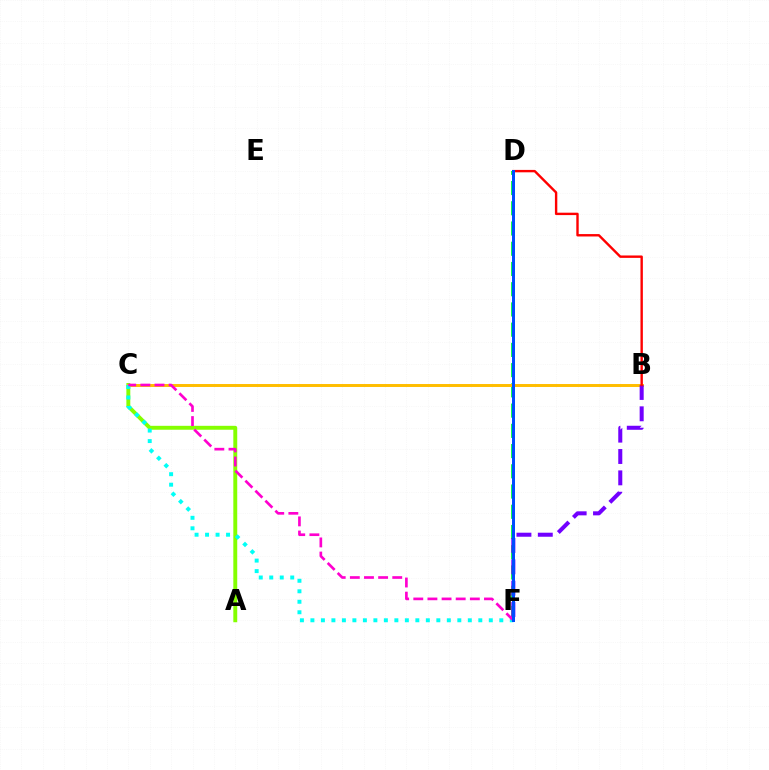{('D', 'F'): [{'color': '#00ff39', 'line_style': 'dashed', 'thickness': 2.75}, {'color': '#004bff', 'line_style': 'solid', 'thickness': 2.15}], ('A', 'C'): [{'color': '#84ff00', 'line_style': 'solid', 'thickness': 2.82}], ('B', 'C'): [{'color': '#ffbd00', 'line_style': 'solid', 'thickness': 2.13}], ('B', 'F'): [{'color': '#7200ff', 'line_style': 'dashed', 'thickness': 2.9}], ('C', 'F'): [{'color': '#00fff6', 'line_style': 'dotted', 'thickness': 2.85}, {'color': '#ff00cf', 'line_style': 'dashed', 'thickness': 1.92}], ('B', 'D'): [{'color': '#ff0000', 'line_style': 'solid', 'thickness': 1.73}]}